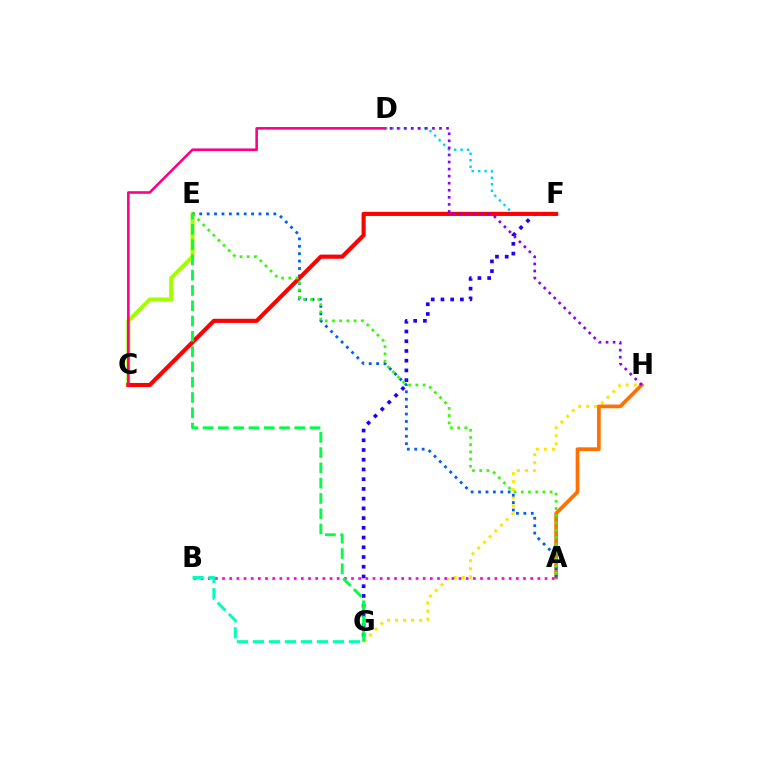{('G', 'H'): [{'color': '#ffe600', 'line_style': 'dotted', 'thickness': 2.19}], ('C', 'E'): [{'color': '#a2ff00', 'line_style': 'solid', 'thickness': 2.85}], ('A', 'H'): [{'color': '#ff7000', 'line_style': 'solid', 'thickness': 2.65}], ('D', 'F'): [{'color': '#00d3ff', 'line_style': 'dotted', 'thickness': 1.76}], ('A', 'E'): [{'color': '#005dff', 'line_style': 'dotted', 'thickness': 2.01}, {'color': '#31ff00', 'line_style': 'dotted', 'thickness': 1.96}], ('F', 'G'): [{'color': '#1900ff', 'line_style': 'dotted', 'thickness': 2.64}], ('C', 'F'): [{'color': '#ff0000', 'line_style': 'solid', 'thickness': 2.97}], ('C', 'D'): [{'color': '#ff0088', 'line_style': 'solid', 'thickness': 1.88}], ('A', 'B'): [{'color': '#fa00f9', 'line_style': 'dotted', 'thickness': 1.95}], ('B', 'G'): [{'color': '#00ffbb', 'line_style': 'dashed', 'thickness': 2.17}], ('D', 'H'): [{'color': '#8a00ff', 'line_style': 'dotted', 'thickness': 1.92}], ('E', 'G'): [{'color': '#00ff45', 'line_style': 'dashed', 'thickness': 2.08}]}